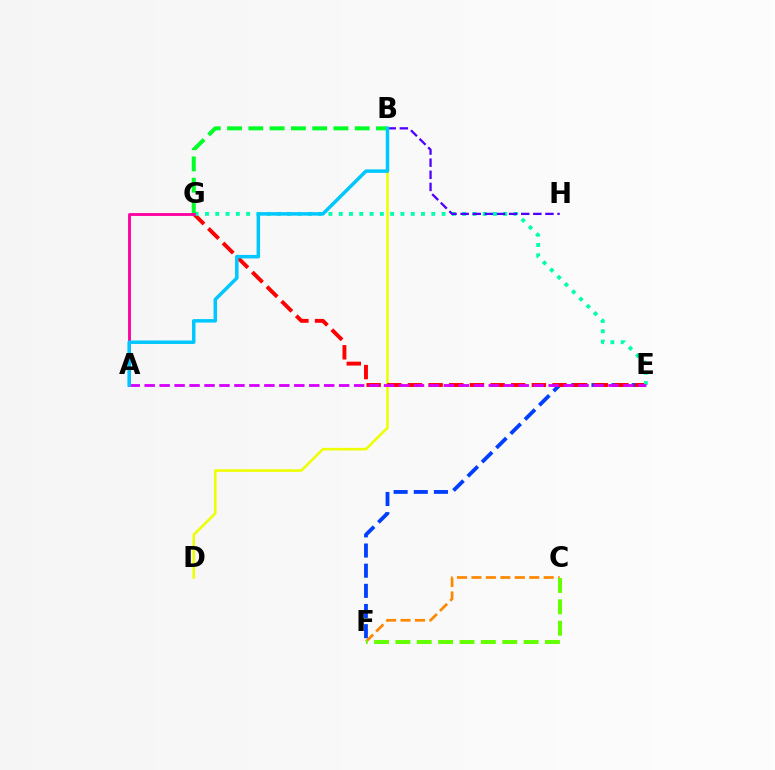{('E', 'F'): [{'color': '#003fff', 'line_style': 'dashed', 'thickness': 2.74}], ('B', 'D'): [{'color': '#eeff00', 'line_style': 'solid', 'thickness': 1.86}], ('E', 'G'): [{'color': '#ff0000', 'line_style': 'dashed', 'thickness': 2.8}, {'color': '#00ffaf', 'line_style': 'dotted', 'thickness': 2.79}], ('B', 'G'): [{'color': '#00ff27', 'line_style': 'dashed', 'thickness': 2.89}], ('B', 'H'): [{'color': '#4f00ff', 'line_style': 'dashed', 'thickness': 1.65}], ('A', 'E'): [{'color': '#d600ff', 'line_style': 'dashed', 'thickness': 2.03}], ('A', 'G'): [{'color': '#ff00a0', 'line_style': 'solid', 'thickness': 2.05}], ('A', 'B'): [{'color': '#00c7ff', 'line_style': 'solid', 'thickness': 2.51}], ('C', 'F'): [{'color': '#ff8800', 'line_style': 'dashed', 'thickness': 1.96}, {'color': '#66ff00', 'line_style': 'dashed', 'thickness': 2.9}]}